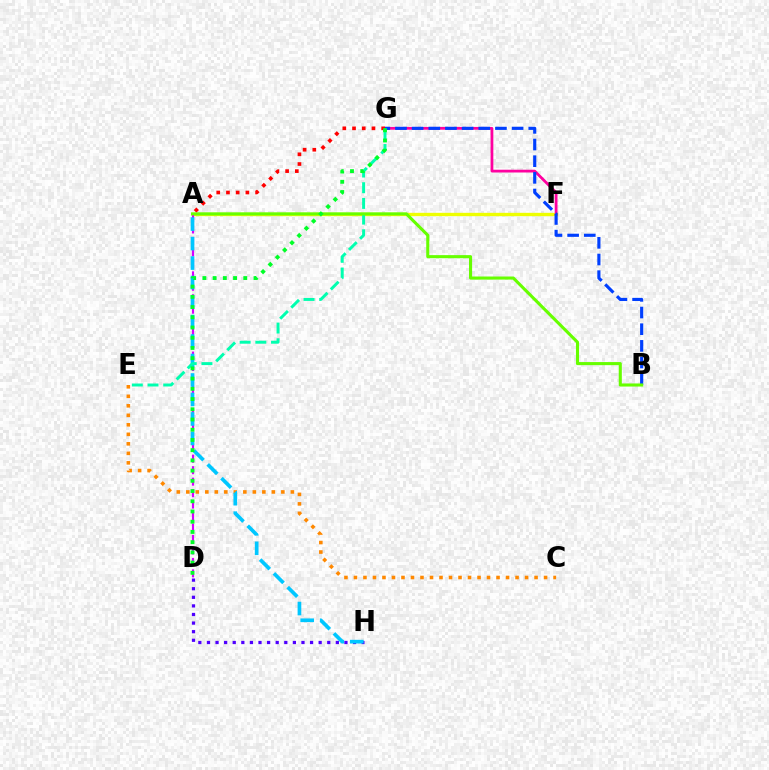{('A', 'F'): [{'color': '#eeff00', 'line_style': 'solid', 'thickness': 2.41}], ('D', 'H'): [{'color': '#4f00ff', 'line_style': 'dotted', 'thickness': 2.33}], ('C', 'E'): [{'color': '#ff8800', 'line_style': 'dotted', 'thickness': 2.58}], ('A', 'D'): [{'color': '#d600ff', 'line_style': 'dashed', 'thickness': 1.56}], ('F', 'G'): [{'color': '#ff00a0', 'line_style': 'solid', 'thickness': 1.99}], ('A', 'H'): [{'color': '#00c7ff', 'line_style': 'dashed', 'thickness': 2.65}], ('A', 'G'): [{'color': '#ff0000', 'line_style': 'dotted', 'thickness': 2.64}], ('B', 'G'): [{'color': '#003fff', 'line_style': 'dashed', 'thickness': 2.26}], ('E', 'G'): [{'color': '#00ffaf', 'line_style': 'dashed', 'thickness': 2.13}], ('A', 'B'): [{'color': '#66ff00', 'line_style': 'solid', 'thickness': 2.22}], ('D', 'G'): [{'color': '#00ff27', 'line_style': 'dotted', 'thickness': 2.78}]}